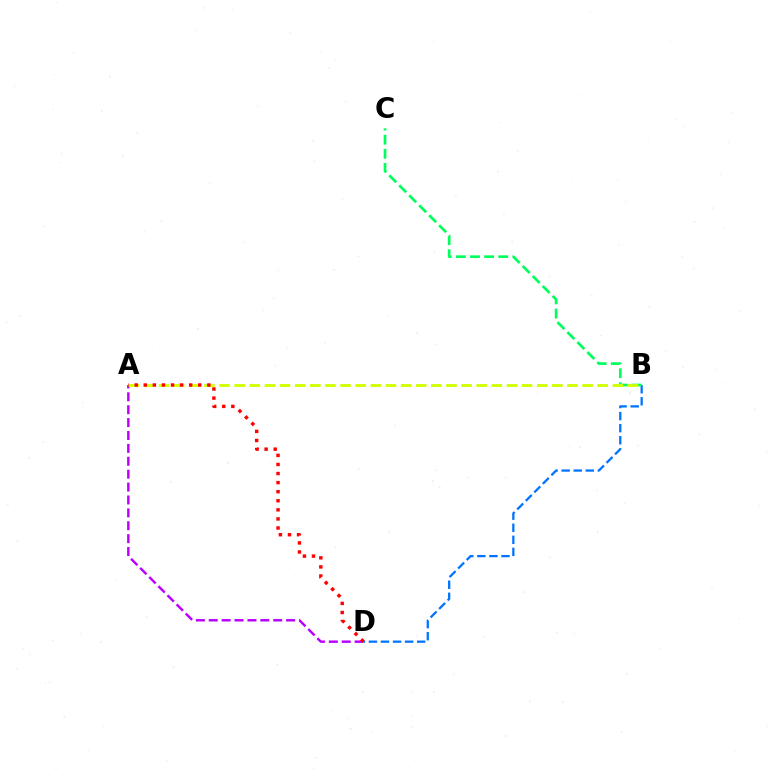{('B', 'D'): [{'color': '#0074ff', 'line_style': 'dashed', 'thickness': 1.64}], ('B', 'C'): [{'color': '#00ff5c', 'line_style': 'dashed', 'thickness': 1.92}], ('A', 'D'): [{'color': '#b900ff', 'line_style': 'dashed', 'thickness': 1.75}, {'color': '#ff0000', 'line_style': 'dotted', 'thickness': 2.47}], ('A', 'B'): [{'color': '#d1ff00', 'line_style': 'dashed', 'thickness': 2.06}]}